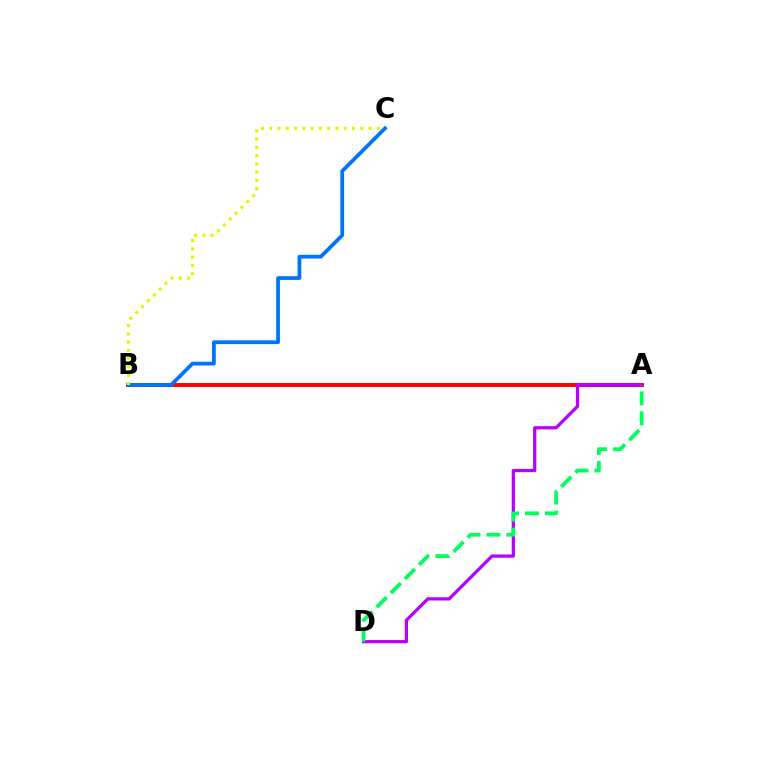{('A', 'B'): [{'color': '#ff0000', 'line_style': 'solid', 'thickness': 2.83}], ('B', 'C'): [{'color': '#0074ff', 'line_style': 'solid', 'thickness': 2.72}, {'color': '#d1ff00', 'line_style': 'dotted', 'thickness': 2.25}], ('A', 'D'): [{'color': '#b900ff', 'line_style': 'solid', 'thickness': 2.32}, {'color': '#00ff5c', 'line_style': 'dashed', 'thickness': 2.71}]}